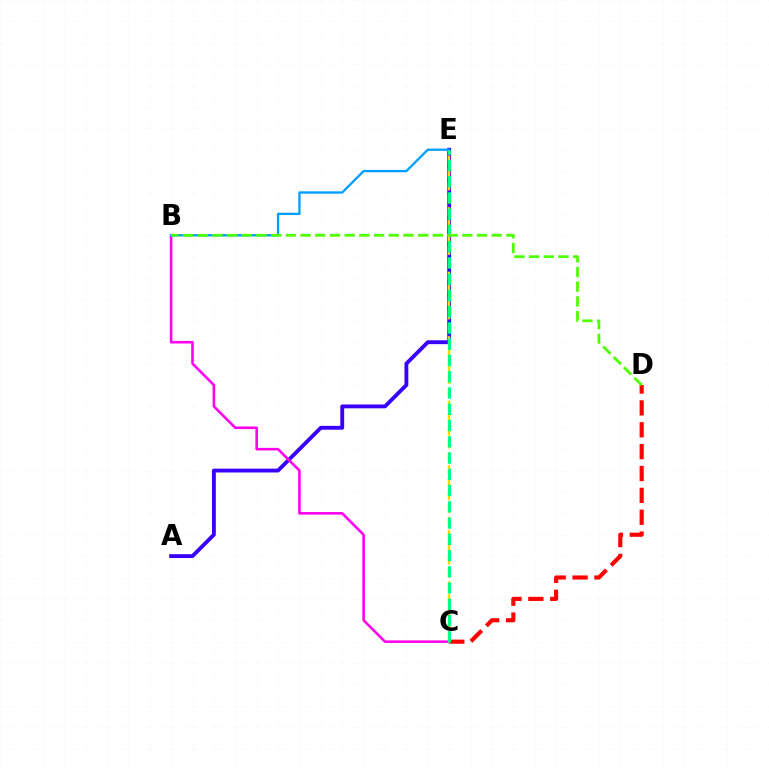{('A', 'E'): [{'color': '#3700ff', 'line_style': 'solid', 'thickness': 2.78}], ('B', 'C'): [{'color': '#ff00ed', 'line_style': 'solid', 'thickness': 1.86}], ('C', 'E'): [{'color': '#ffd500', 'line_style': 'dashed', 'thickness': 1.75}, {'color': '#00ff86', 'line_style': 'dashed', 'thickness': 2.21}], ('C', 'D'): [{'color': '#ff0000', 'line_style': 'dashed', 'thickness': 2.97}], ('B', 'E'): [{'color': '#009eff', 'line_style': 'solid', 'thickness': 1.67}], ('B', 'D'): [{'color': '#4fff00', 'line_style': 'dashed', 'thickness': 2.0}]}